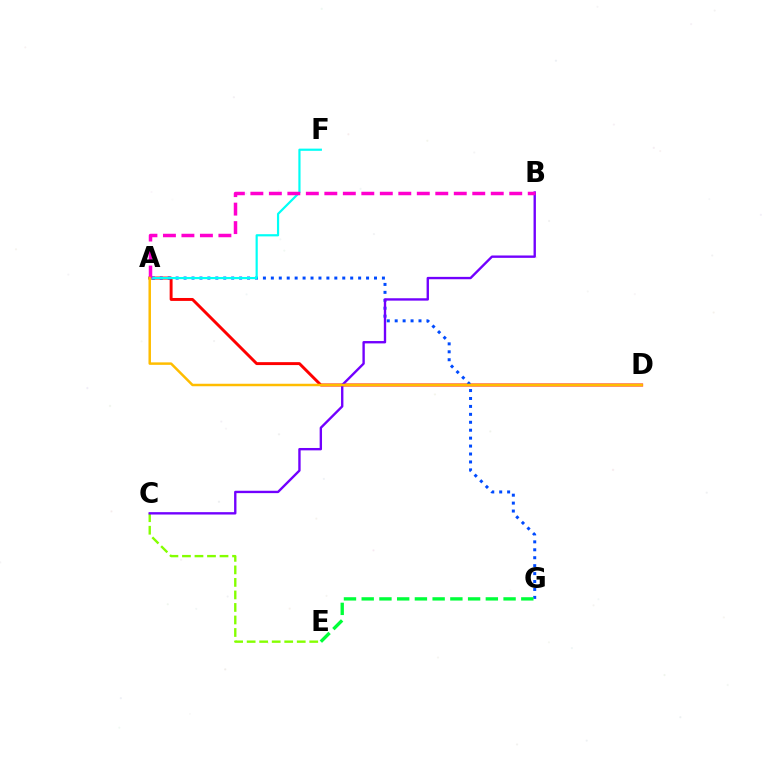{('A', 'D'): [{'color': '#ff0000', 'line_style': 'solid', 'thickness': 2.11}, {'color': '#ffbd00', 'line_style': 'solid', 'thickness': 1.79}], ('C', 'E'): [{'color': '#84ff00', 'line_style': 'dashed', 'thickness': 1.7}], ('A', 'G'): [{'color': '#004bff', 'line_style': 'dotted', 'thickness': 2.16}], ('A', 'F'): [{'color': '#00fff6', 'line_style': 'solid', 'thickness': 1.58}], ('B', 'C'): [{'color': '#7200ff', 'line_style': 'solid', 'thickness': 1.71}], ('A', 'B'): [{'color': '#ff00cf', 'line_style': 'dashed', 'thickness': 2.51}], ('E', 'G'): [{'color': '#00ff39', 'line_style': 'dashed', 'thickness': 2.41}]}